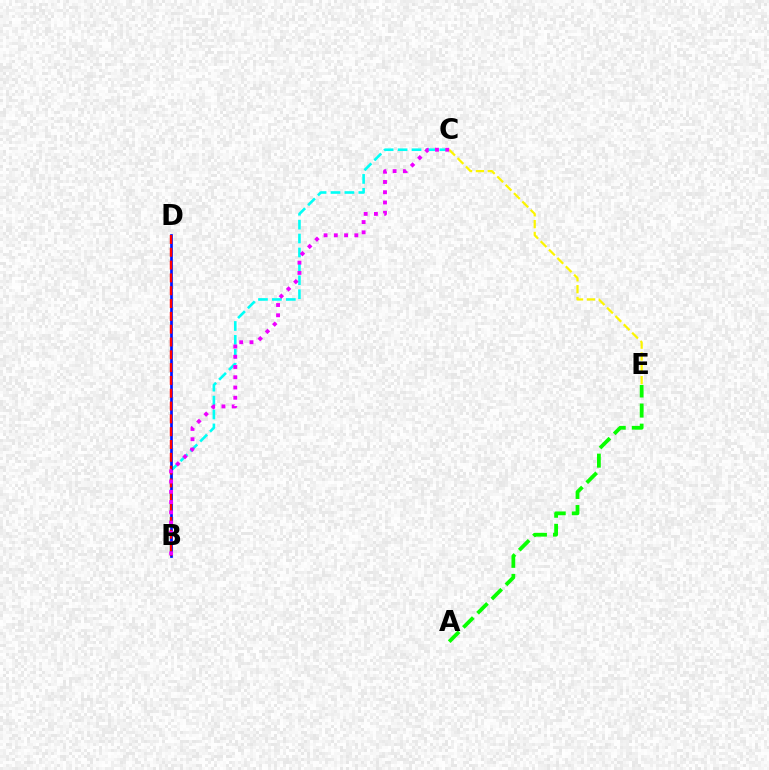{('B', 'C'): [{'color': '#00fff6', 'line_style': 'dashed', 'thickness': 1.89}, {'color': '#ee00ff', 'line_style': 'dotted', 'thickness': 2.78}], ('B', 'D'): [{'color': '#0010ff', 'line_style': 'solid', 'thickness': 1.94}, {'color': '#ff0000', 'line_style': 'dashed', 'thickness': 1.74}], ('C', 'E'): [{'color': '#fcf500', 'line_style': 'dashed', 'thickness': 1.61}], ('A', 'E'): [{'color': '#08ff00', 'line_style': 'dashed', 'thickness': 2.73}]}